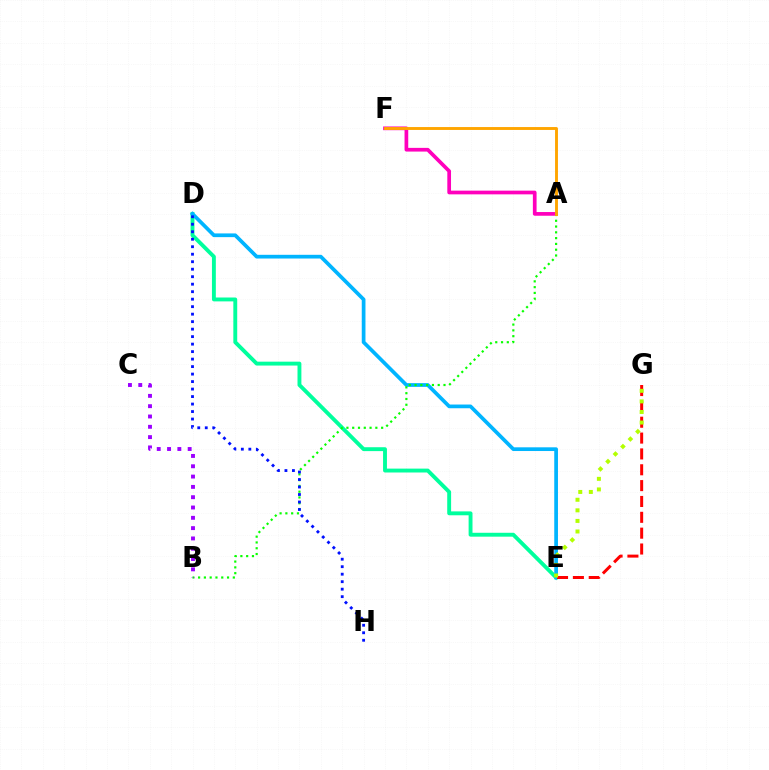{('D', 'E'): [{'color': '#00ff9d', 'line_style': 'solid', 'thickness': 2.8}, {'color': '#00b5ff', 'line_style': 'solid', 'thickness': 2.68}], ('A', 'F'): [{'color': '#ff00bd', 'line_style': 'solid', 'thickness': 2.67}, {'color': '#ffa500', 'line_style': 'solid', 'thickness': 2.08}], ('A', 'B'): [{'color': '#08ff00', 'line_style': 'dotted', 'thickness': 1.57}], ('E', 'G'): [{'color': '#ff0000', 'line_style': 'dashed', 'thickness': 2.15}, {'color': '#b3ff00', 'line_style': 'dotted', 'thickness': 2.87}], ('D', 'H'): [{'color': '#0010ff', 'line_style': 'dotted', 'thickness': 2.04}], ('B', 'C'): [{'color': '#9b00ff', 'line_style': 'dotted', 'thickness': 2.8}]}